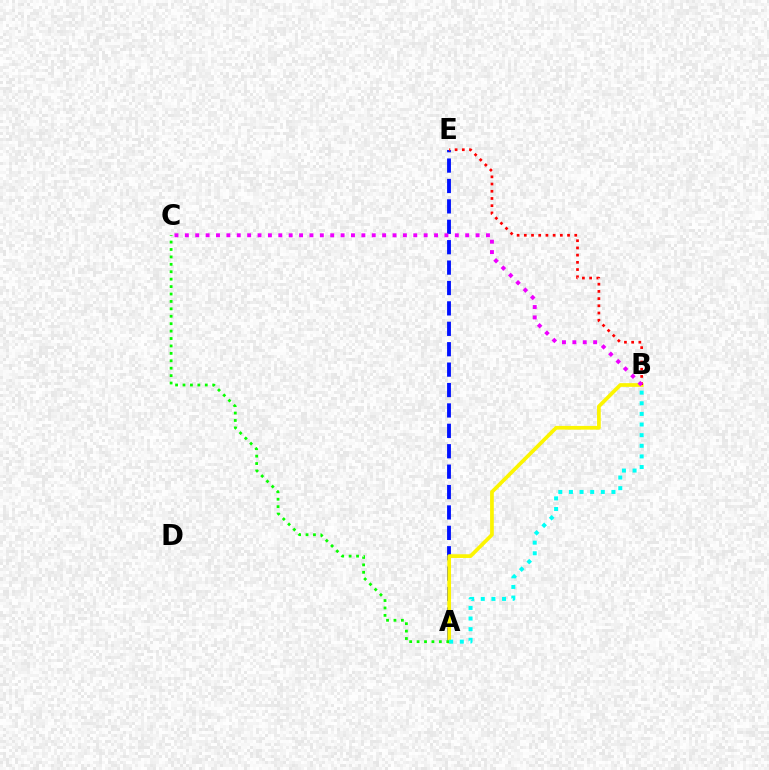{('A', 'E'): [{'color': '#0010ff', 'line_style': 'dashed', 'thickness': 2.77}], ('A', 'B'): [{'color': '#fcf500', 'line_style': 'solid', 'thickness': 2.67}, {'color': '#00fff6', 'line_style': 'dotted', 'thickness': 2.89}], ('B', 'E'): [{'color': '#ff0000', 'line_style': 'dotted', 'thickness': 1.96}], ('A', 'C'): [{'color': '#08ff00', 'line_style': 'dotted', 'thickness': 2.02}], ('B', 'C'): [{'color': '#ee00ff', 'line_style': 'dotted', 'thickness': 2.82}]}